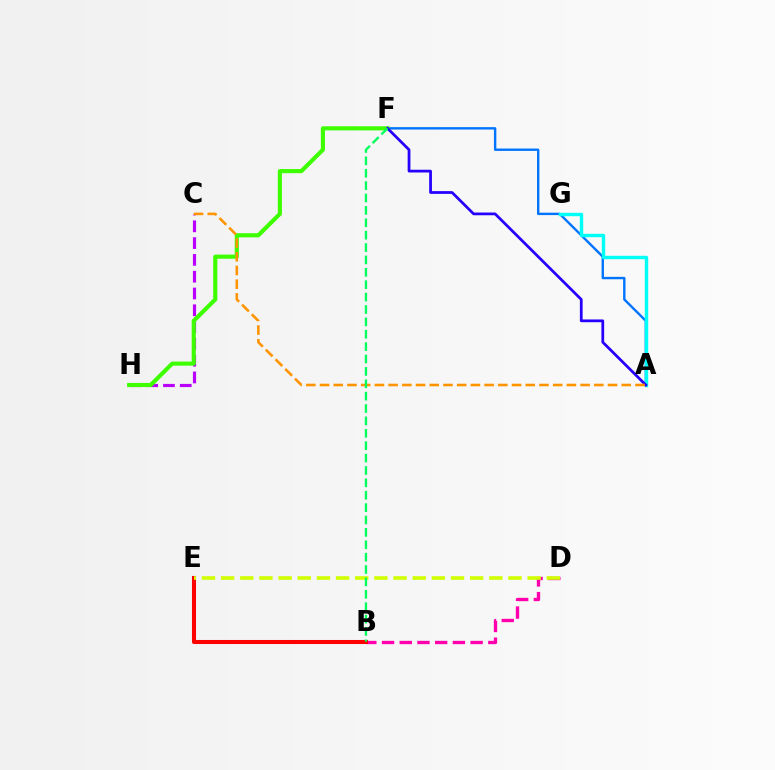{('C', 'H'): [{'color': '#b900ff', 'line_style': 'dashed', 'thickness': 2.28}], ('A', 'F'): [{'color': '#0074ff', 'line_style': 'solid', 'thickness': 1.72}, {'color': '#2500ff', 'line_style': 'solid', 'thickness': 1.98}], ('F', 'H'): [{'color': '#3dff00', 'line_style': 'solid', 'thickness': 2.97}], ('B', 'D'): [{'color': '#ff00ac', 'line_style': 'dashed', 'thickness': 2.41}], ('B', 'E'): [{'color': '#ff0000', 'line_style': 'solid', 'thickness': 2.92}], ('A', 'G'): [{'color': '#00fff6', 'line_style': 'solid', 'thickness': 2.46}], ('D', 'E'): [{'color': '#d1ff00', 'line_style': 'dashed', 'thickness': 2.6}], ('A', 'C'): [{'color': '#ff9400', 'line_style': 'dashed', 'thickness': 1.86}], ('B', 'F'): [{'color': '#00ff5c', 'line_style': 'dashed', 'thickness': 1.68}]}